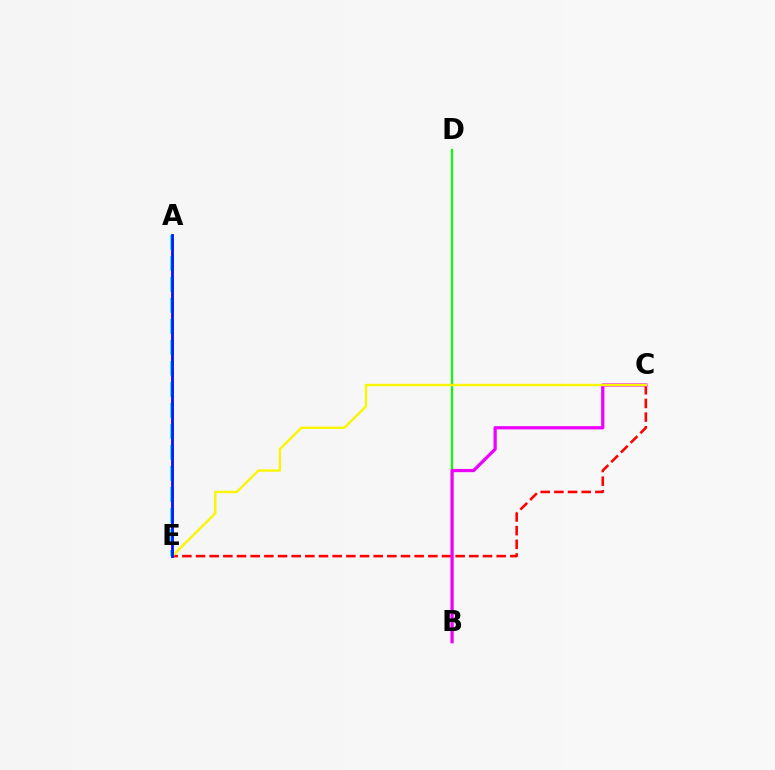{('C', 'E'): [{'color': '#ff0000', 'line_style': 'dashed', 'thickness': 1.86}, {'color': '#fcf500', 'line_style': 'solid', 'thickness': 1.71}], ('B', 'D'): [{'color': '#08ff00', 'line_style': 'solid', 'thickness': 1.55}], ('B', 'C'): [{'color': '#ee00ff', 'line_style': 'solid', 'thickness': 2.34}], ('A', 'E'): [{'color': '#00fff6', 'line_style': 'dashed', 'thickness': 2.85}, {'color': '#0010ff', 'line_style': 'solid', 'thickness': 2.0}]}